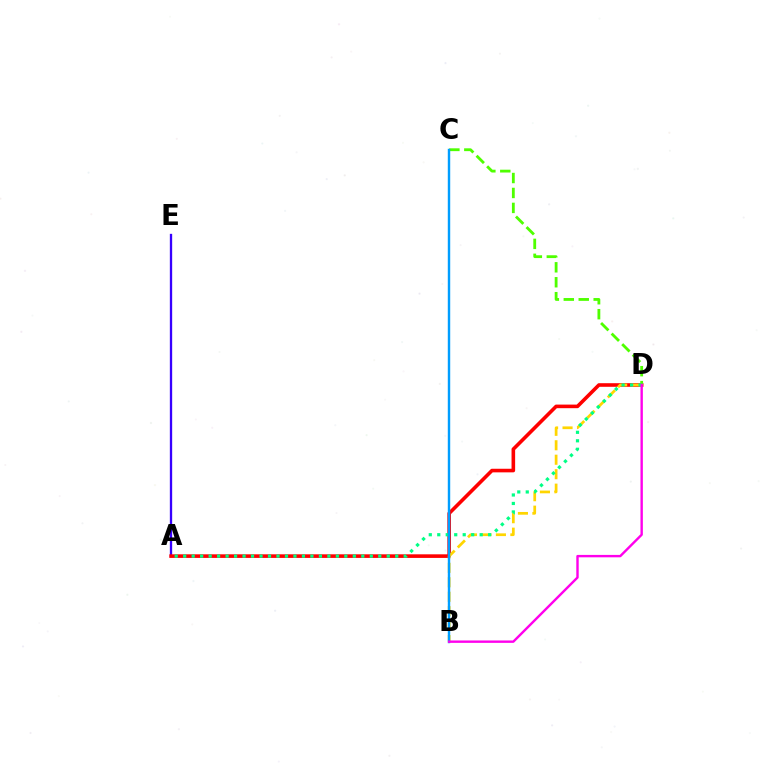{('A', 'E'): [{'color': '#3700ff', 'line_style': 'solid', 'thickness': 1.67}], ('A', 'D'): [{'color': '#ff0000', 'line_style': 'solid', 'thickness': 2.59}, {'color': '#00ff86', 'line_style': 'dotted', 'thickness': 2.3}], ('B', 'D'): [{'color': '#ffd500', 'line_style': 'dashed', 'thickness': 1.96}, {'color': '#ff00ed', 'line_style': 'solid', 'thickness': 1.73}], ('C', 'D'): [{'color': '#4fff00', 'line_style': 'dashed', 'thickness': 2.03}], ('B', 'C'): [{'color': '#009eff', 'line_style': 'solid', 'thickness': 1.75}]}